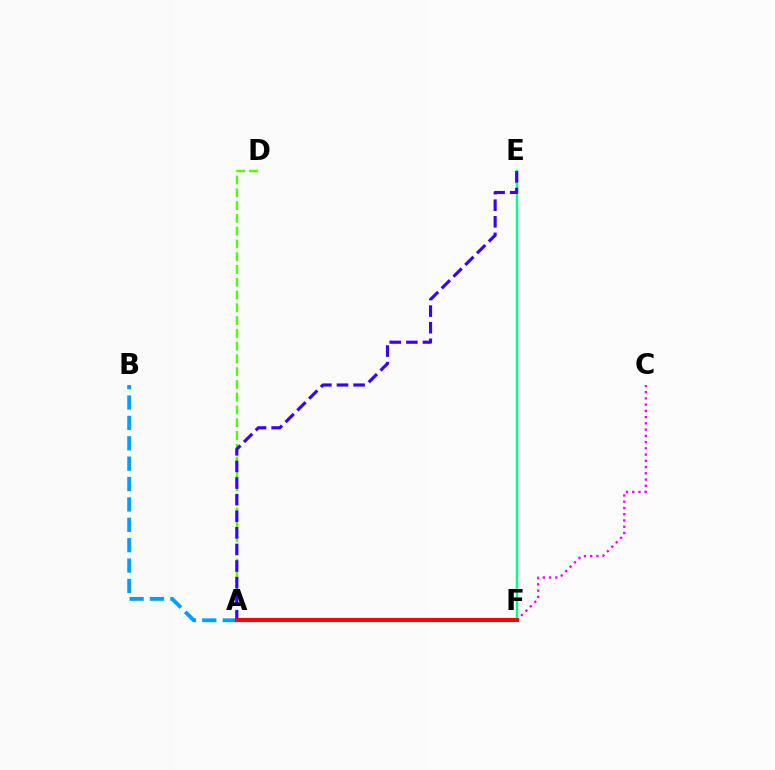{('A', 'D'): [{'color': '#4fff00', 'line_style': 'dashed', 'thickness': 1.74}], ('A', 'F'): [{'color': '#ffd500', 'line_style': 'solid', 'thickness': 1.94}, {'color': '#ff0000', 'line_style': 'solid', 'thickness': 2.94}], ('C', 'F'): [{'color': '#ff00ed', 'line_style': 'dotted', 'thickness': 1.7}], ('E', 'F'): [{'color': '#00ff86', 'line_style': 'solid', 'thickness': 1.72}], ('A', 'B'): [{'color': '#009eff', 'line_style': 'dashed', 'thickness': 2.77}], ('A', 'E'): [{'color': '#3700ff', 'line_style': 'dashed', 'thickness': 2.26}]}